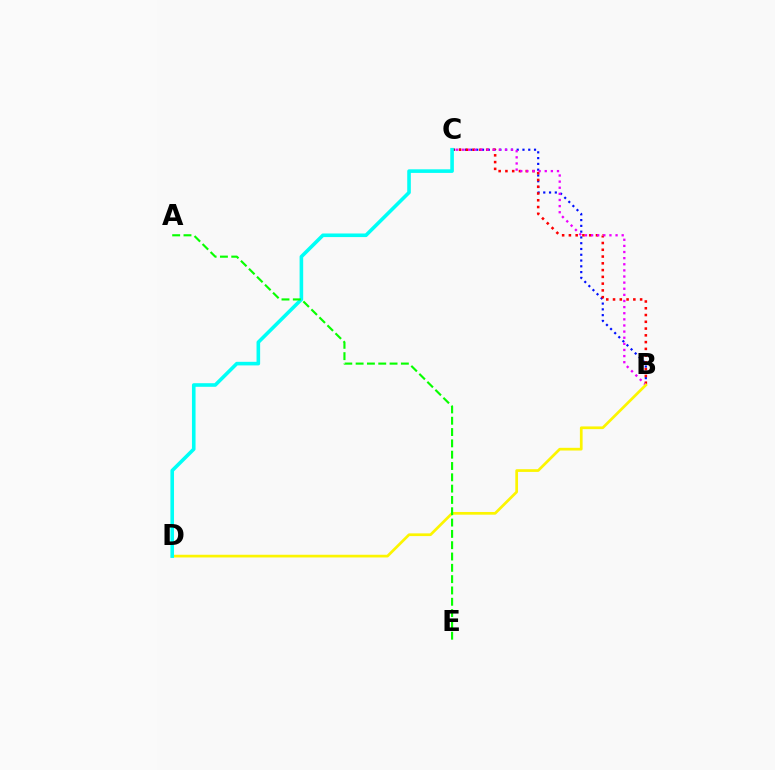{('B', 'C'): [{'color': '#0010ff', 'line_style': 'dotted', 'thickness': 1.57}, {'color': '#ff0000', 'line_style': 'dotted', 'thickness': 1.84}, {'color': '#ee00ff', 'line_style': 'dotted', 'thickness': 1.66}], ('B', 'D'): [{'color': '#fcf500', 'line_style': 'solid', 'thickness': 1.95}], ('C', 'D'): [{'color': '#00fff6', 'line_style': 'solid', 'thickness': 2.59}], ('A', 'E'): [{'color': '#08ff00', 'line_style': 'dashed', 'thickness': 1.54}]}